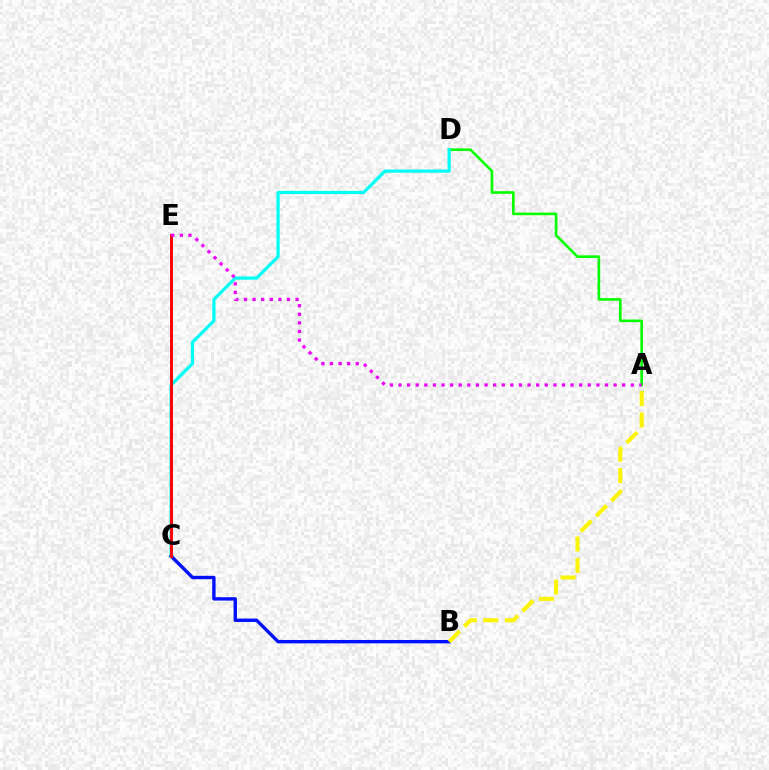{('A', 'D'): [{'color': '#08ff00', 'line_style': 'solid', 'thickness': 1.9}], ('C', 'D'): [{'color': '#00fff6', 'line_style': 'solid', 'thickness': 2.31}], ('B', 'C'): [{'color': '#0010ff', 'line_style': 'solid', 'thickness': 2.44}], ('C', 'E'): [{'color': '#ff0000', 'line_style': 'solid', 'thickness': 2.1}], ('A', 'E'): [{'color': '#ee00ff', 'line_style': 'dotted', 'thickness': 2.34}], ('A', 'B'): [{'color': '#fcf500', 'line_style': 'dashed', 'thickness': 2.92}]}